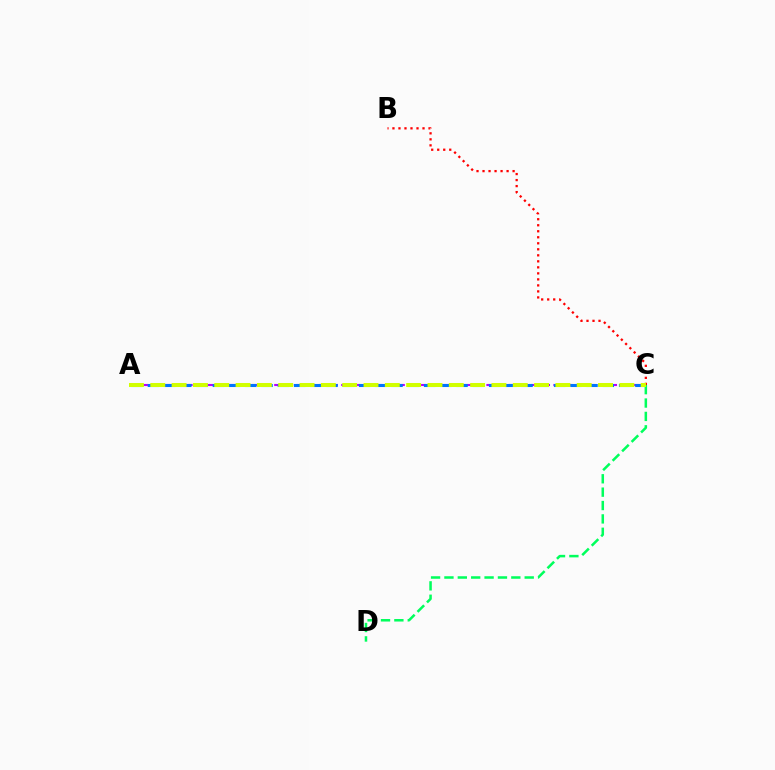{('A', 'C'): [{'color': '#b900ff', 'line_style': 'dashed', 'thickness': 1.52}, {'color': '#0074ff', 'line_style': 'dashed', 'thickness': 2.21}, {'color': '#d1ff00', 'line_style': 'dashed', 'thickness': 2.9}], ('C', 'D'): [{'color': '#00ff5c', 'line_style': 'dashed', 'thickness': 1.82}], ('B', 'C'): [{'color': '#ff0000', 'line_style': 'dotted', 'thickness': 1.63}]}